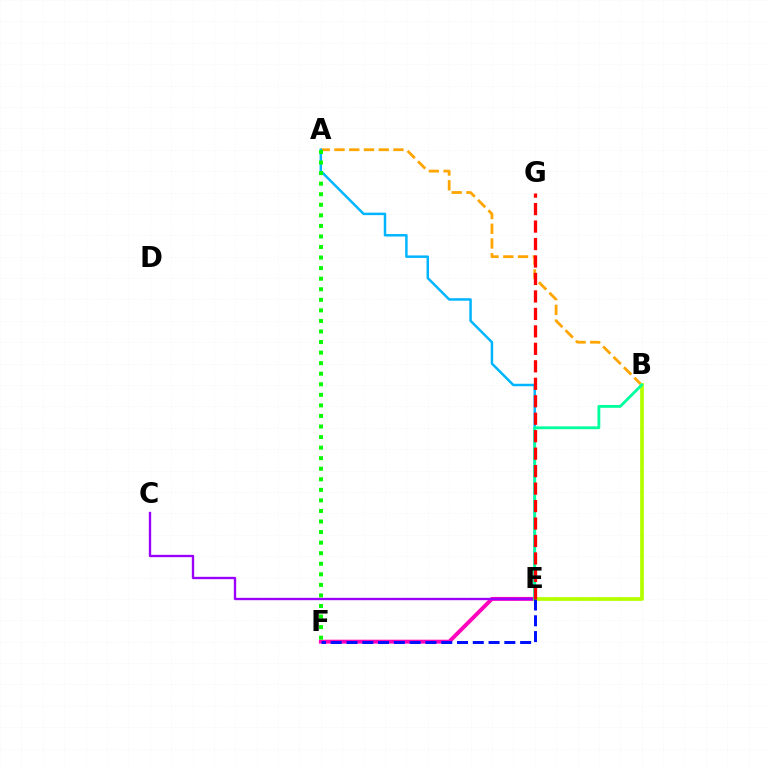{('E', 'F'): [{'color': '#ff00bd', 'line_style': 'solid', 'thickness': 2.82}, {'color': '#0010ff', 'line_style': 'dashed', 'thickness': 2.14}], ('A', 'B'): [{'color': '#ffa500', 'line_style': 'dashed', 'thickness': 2.0}], ('A', 'E'): [{'color': '#00b5ff', 'line_style': 'solid', 'thickness': 1.79}], ('C', 'E'): [{'color': '#9b00ff', 'line_style': 'solid', 'thickness': 1.69}], ('A', 'F'): [{'color': '#08ff00', 'line_style': 'dotted', 'thickness': 2.87}], ('B', 'E'): [{'color': '#b3ff00', 'line_style': 'solid', 'thickness': 2.7}, {'color': '#00ff9d', 'line_style': 'solid', 'thickness': 2.03}], ('E', 'G'): [{'color': '#ff0000', 'line_style': 'dashed', 'thickness': 2.37}]}